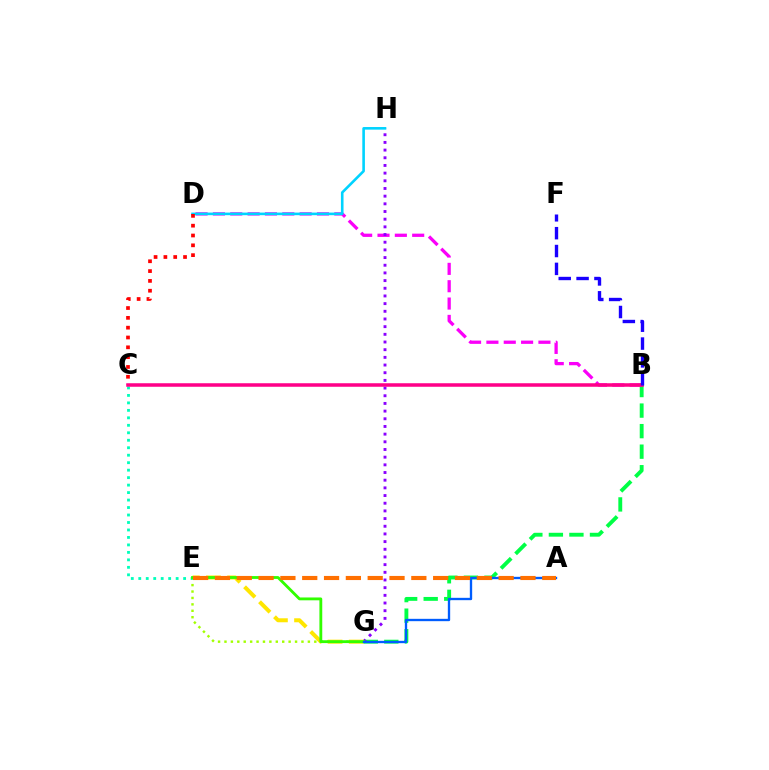{('B', 'G'): [{'color': '#00ff45', 'line_style': 'dashed', 'thickness': 2.79}], ('E', 'G'): [{'color': '#a2ff00', 'line_style': 'dotted', 'thickness': 1.74}, {'color': '#ffe600', 'line_style': 'dashed', 'thickness': 2.88}, {'color': '#31ff00', 'line_style': 'solid', 'thickness': 2.04}], ('B', 'D'): [{'color': '#fa00f9', 'line_style': 'dashed', 'thickness': 2.36}], ('C', 'E'): [{'color': '#00ffbb', 'line_style': 'dotted', 'thickness': 2.03}], ('G', 'H'): [{'color': '#8a00ff', 'line_style': 'dotted', 'thickness': 2.09}], ('D', 'H'): [{'color': '#00d3ff', 'line_style': 'solid', 'thickness': 1.87}], ('C', 'D'): [{'color': '#ff0000', 'line_style': 'dotted', 'thickness': 2.67}], ('A', 'G'): [{'color': '#005dff', 'line_style': 'solid', 'thickness': 1.69}], ('A', 'E'): [{'color': '#ff7000', 'line_style': 'dashed', 'thickness': 2.96}], ('B', 'C'): [{'color': '#ff0088', 'line_style': 'solid', 'thickness': 2.54}], ('B', 'F'): [{'color': '#1900ff', 'line_style': 'dashed', 'thickness': 2.43}]}